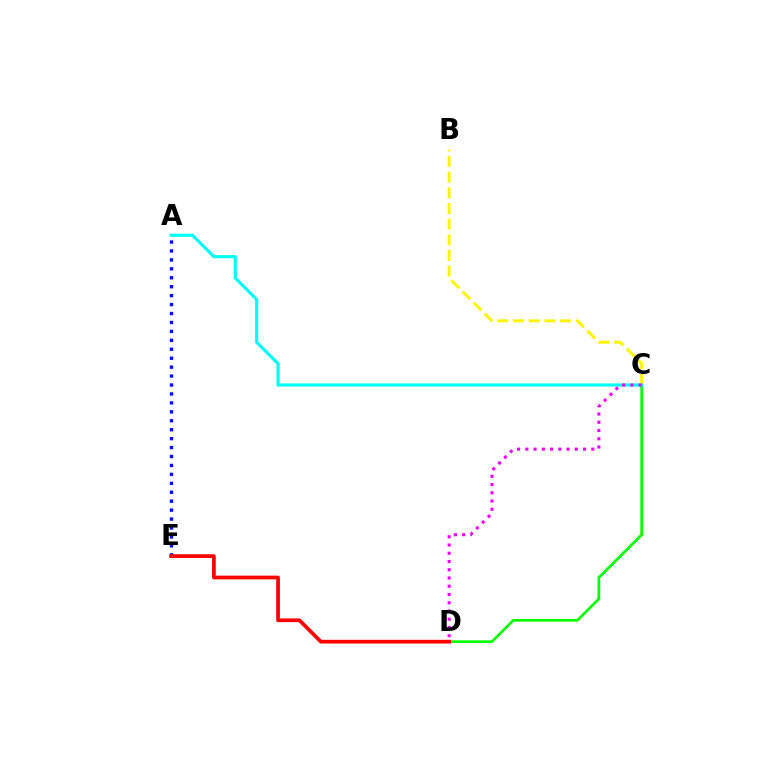{('C', 'D'): [{'color': '#08ff00', 'line_style': 'solid', 'thickness': 1.95}, {'color': '#ee00ff', 'line_style': 'dotted', 'thickness': 2.24}], ('B', 'C'): [{'color': '#fcf500', 'line_style': 'dashed', 'thickness': 2.13}], ('A', 'C'): [{'color': '#00fff6', 'line_style': 'solid', 'thickness': 2.26}], ('A', 'E'): [{'color': '#0010ff', 'line_style': 'dotted', 'thickness': 2.43}], ('D', 'E'): [{'color': '#ff0000', 'line_style': 'solid', 'thickness': 2.68}]}